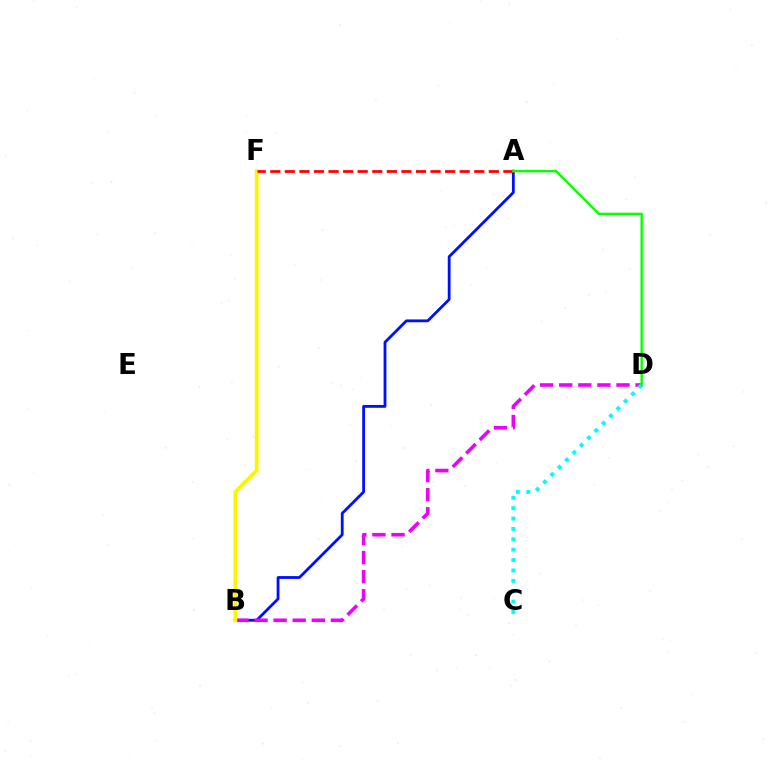{('A', 'B'): [{'color': '#0010ff', 'line_style': 'solid', 'thickness': 2.02}], ('B', 'D'): [{'color': '#ee00ff', 'line_style': 'dashed', 'thickness': 2.59}], ('C', 'D'): [{'color': '#00fff6', 'line_style': 'dotted', 'thickness': 2.82}], ('B', 'F'): [{'color': '#fcf500', 'line_style': 'solid', 'thickness': 2.71}], ('A', 'F'): [{'color': '#ff0000', 'line_style': 'dashed', 'thickness': 1.98}], ('A', 'D'): [{'color': '#08ff00', 'line_style': 'solid', 'thickness': 1.72}]}